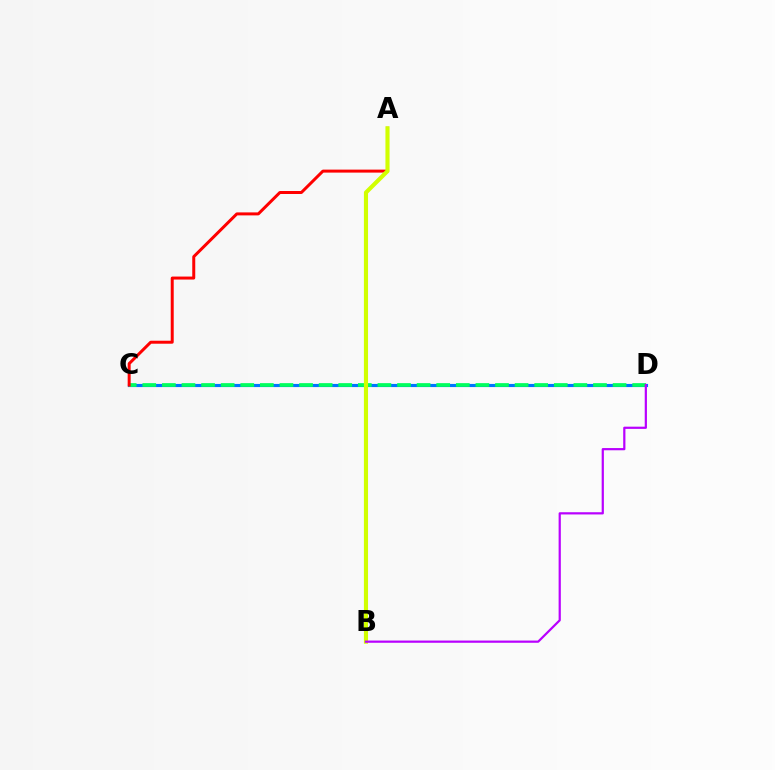{('C', 'D'): [{'color': '#0074ff', 'line_style': 'solid', 'thickness': 2.26}, {'color': '#00ff5c', 'line_style': 'dashed', 'thickness': 2.66}], ('A', 'C'): [{'color': '#ff0000', 'line_style': 'solid', 'thickness': 2.15}], ('A', 'B'): [{'color': '#d1ff00', 'line_style': 'solid', 'thickness': 2.97}], ('B', 'D'): [{'color': '#b900ff', 'line_style': 'solid', 'thickness': 1.6}]}